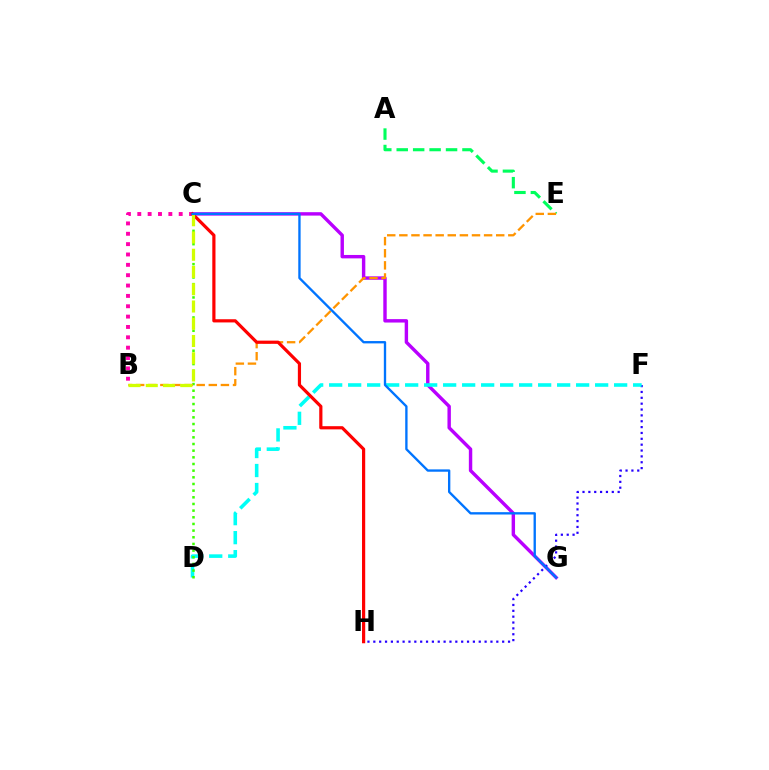{('C', 'G'): [{'color': '#b900ff', 'line_style': 'solid', 'thickness': 2.46}, {'color': '#0074ff', 'line_style': 'solid', 'thickness': 1.69}], ('A', 'E'): [{'color': '#00ff5c', 'line_style': 'dashed', 'thickness': 2.23}], ('F', 'H'): [{'color': '#2500ff', 'line_style': 'dotted', 'thickness': 1.59}], ('D', 'F'): [{'color': '#00fff6', 'line_style': 'dashed', 'thickness': 2.58}], ('C', 'D'): [{'color': '#3dff00', 'line_style': 'dotted', 'thickness': 1.81}], ('B', 'E'): [{'color': '#ff9400', 'line_style': 'dashed', 'thickness': 1.64}], ('B', 'C'): [{'color': '#ff00ac', 'line_style': 'dotted', 'thickness': 2.81}, {'color': '#d1ff00', 'line_style': 'dashed', 'thickness': 2.34}], ('C', 'H'): [{'color': '#ff0000', 'line_style': 'solid', 'thickness': 2.3}]}